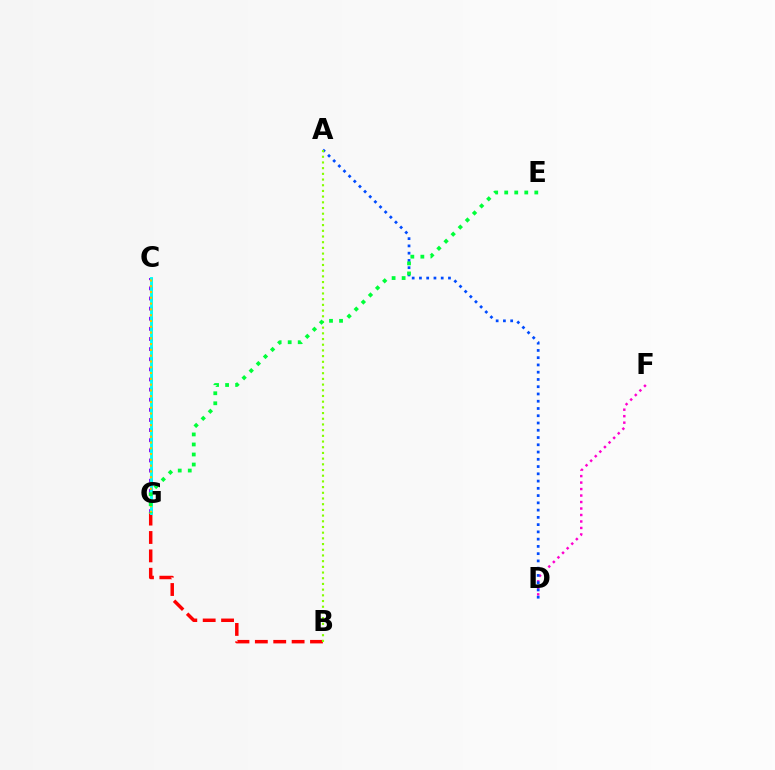{('D', 'F'): [{'color': '#ff00cf', 'line_style': 'dotted', 'thickness': 1.76}], ('A', 'D'): [{'color': '#004bff', 'line_style': 'dotted', 'thickness': 1.97}], ('C', 'G'): [{'color': '#7200ff', 'line_style': 'dotted', 'thickness': 2.75}, {'color': '#00fff6', 'line_style': 'solid', 'thickness': 2.08}, {'color': '#ffbd00', 'line_style': 'dotted', 'thickness': 1.57}], ('B', 'G'): [{'color': '#ff0000', 'line_style': 'dashed', 'thickness': 2.5}], ('A', 'B'): [{'color': '#84ff00', 'line_style': 'dotted', 'thickness': 1.55}], ('E', 'G'): [{'color': '#00ff39', 'line_style': 'dotted', 'thickness': 2.72}]}